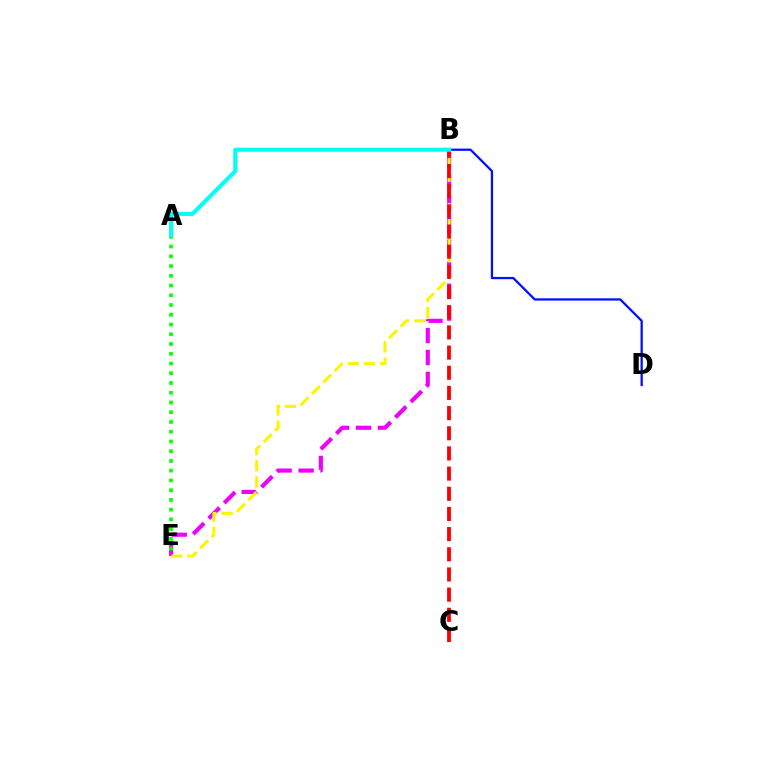{('B', 'E'): [{'color': '#ee00ff', 'line_style': 'dashed', 'thickness': 2.98}, {'color': '#fcf500', 'line_style': 'dashed', 'thickness': 2.19}], ('A', 'E'): [{'color': '#08ff00', 'line_style': 'dotted', 'thickness': 2.65}], ('B', 'D'): [{'color': '#0010ff', 'line_style': 'solid', 'thickness': 1.63}], ('B', 'C'): [{'color': '#ff0000', 'line_style': 'dashed', 'thickness': 2.74}], ('A', 'B'): [{'color': '#00fff6', 'line_style': 'solid', 'thickness': 2.93}]}